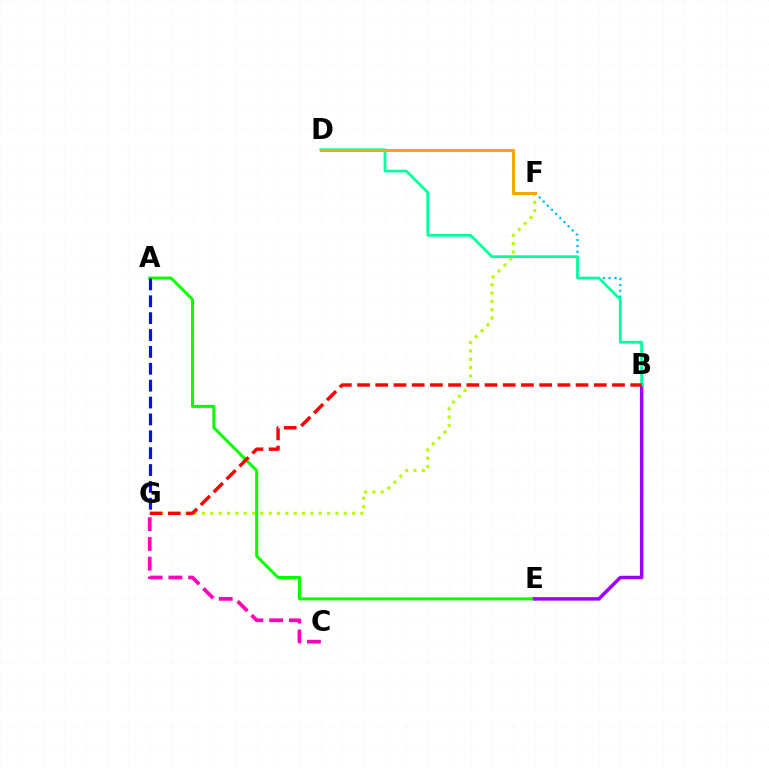{('F', 'G'): [{'color': '#b3ff00', 'line_style': 'dotted', 'thickness': 2.27}], ('B', 'F'): [{'color': '#00b5ff', 'line_style': 'dotted', 'thickness': 1.59}], ('A', 'E'): [{'color': '#08ff00', 'line_style': 'solid', 'thickness': 2.17}], ('C', 'G'): [{'color': '#ff00bd', 'line_style': 'dashed', 'thickness': 2.68}], ('B', 'E'): [{'color': '#9b00ff', 'line_style': 'solid', 'thickness': 2.5}], ('B', 'D'): [{'color': '#00ff9d', 'line_style': 'solid', 'thickness': 1.98}], ('D', 'F'): [{'color': '#ffa500', 'line_style': 'solid', 'thickness': 2.18}], ('A', 'G'): [{'color': '#0010ff', 'line_style': 'dashed', 'thickness': 2.29}], ('B', 'G'): [{'color': '#ff0000', 'line_style': 'dashed', 'thickness': 2.47}]}